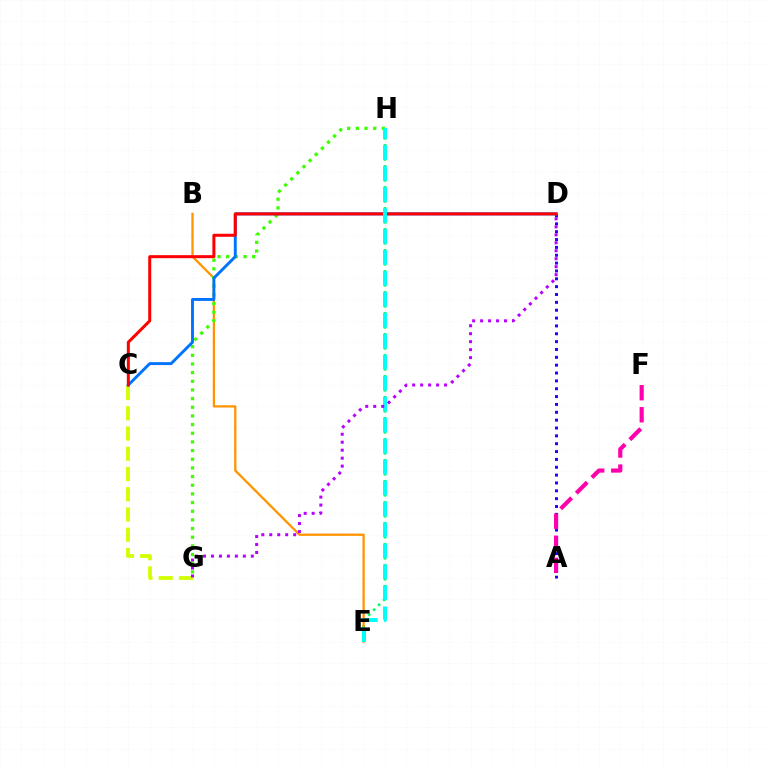{('E', 'H'): [{'color': '#00ff5c', 'line_style': 'dotted', 'thickness': 1.9}, {'color': '#00fff6', 'line_style': 'dashed', 'thickness': 2.85}], ('B', 'E'): [{'color': '#ff9400', 'line_style': 'solid', 'thickness': 1.64}], ('G', 'H'): [{'color': '#3dff00', 'line_style': 'dotted', 'thickness': 2.35}], ('A', 'D'): [{'color': '#2500ff', 'line_style': 'dotted', 'thickness': 2.13}], ('C', 'G'): [{'color': '#d1ff00', 'line_style': 'dashed', 'thickness': 2.75}], ('C', 'D'): [{'color': '#0074ff', 'line_style': 'solid', 'thickness': 2.1}, {'color': '#ff0000', 'line_style': 'solid', 'thickness': 2.17}], ('D', 'G'): [{'color': '#b900ff', 'line_style': 'dotted', 'thickness': 2.17}], ('A', 'F'): [{'color': '#ff00ac', 'line_style': 'dashed', 'thickness': 3.0}]}